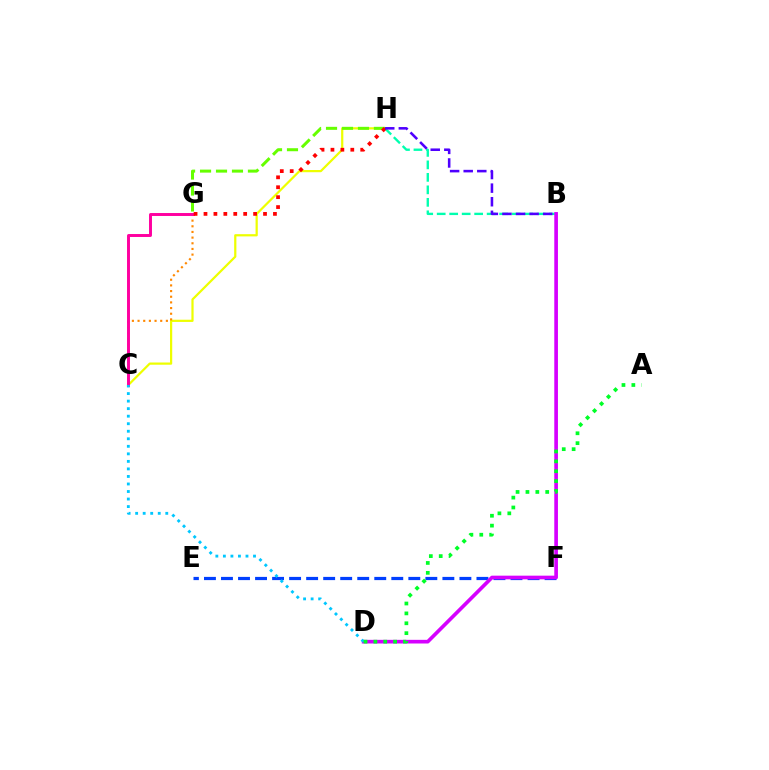{('B', 'H'): [{'color': '#00ffaf', 'line_style': 'dashed', 'thickness': 1.7}, {'color': '#4f00ff', 'line_style': 'dashed', 'thickness': 1.85}], ('C', 'H'): [{'color': '#eeff00', 'line_style': 'solid', 'thickness': 1.6}], ('E', 'F'): [{'color': '#003fff', 'line_style': 'dashed', 'thickness': 2.31}], ('C', 'G'): [{'color': '#ff8800', 'line_style': 'dotted', 'thickness': 1.54}, {'color': '#ff00a0', 'line_style': 'solid', 'thickness': 2.12}], ('G', 'H'): [{'color': '#66ff00', 'line_style': 'dashed', 'thickness': 2.17}, {'color': '#ff0000', 'line_style': 'dotted', 'thickness': 2.7}], ('B', 'D'): [{'color': '#d600ff', 'line_style': 'solid', 'thickness': 2.64}], ('C', 'D'): [{'color': '#00c7ff', 'line_style': 'dotted', 'thickness': 2.05}], ('A', 'D'): [{'color': '#00ff27', 'line_style': 'dotted', 'thickness': 2.69}]}